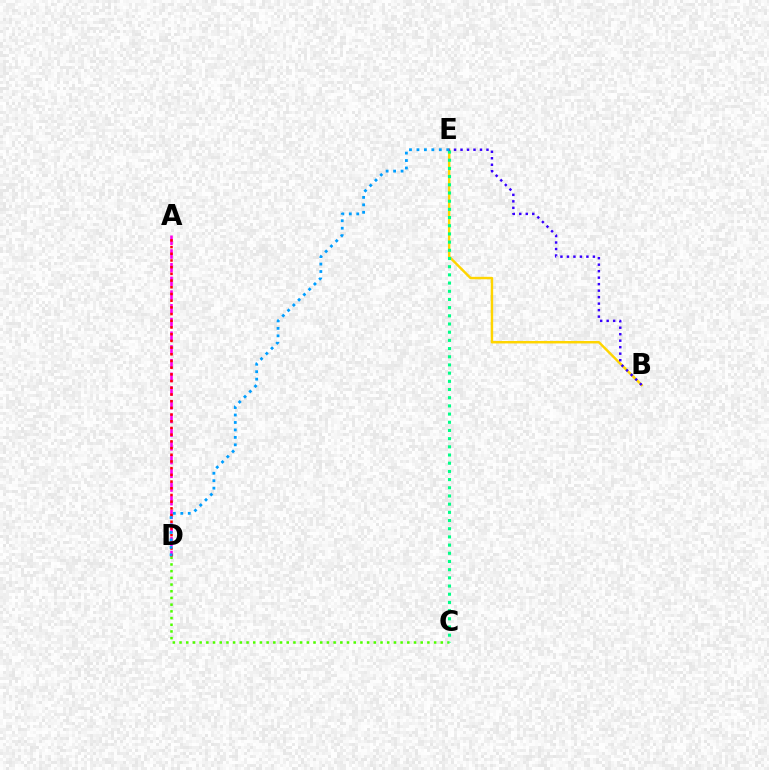{('A', 'D'): [{'color': '#ff00ed', 'line_style': 'dashed', 'thickness': 1.86}, {'color': '#ff0000', 'line_style': 'dotted', 'thickness': 1.82}], ('C', 'D'): [{'color': '#4fff00', 'line_style': 'dotted', 'thickness': 1.82}], ('B', 'E'): [{'color': '#ffd500', 'line_style': 'solid', 'thickness': 1.76}, {'color': '#3700ff', 'line_style': 'dotted', 'thickness': 1.76}], ('C', 'E'): [{'color': '#00ff86', 'line_style': 'dotted', 'thickness': 2.22}], ('D', 'E'): [{'color': '#009eff', 'line_style': 'dotted', 'thickness': 2.03}]}